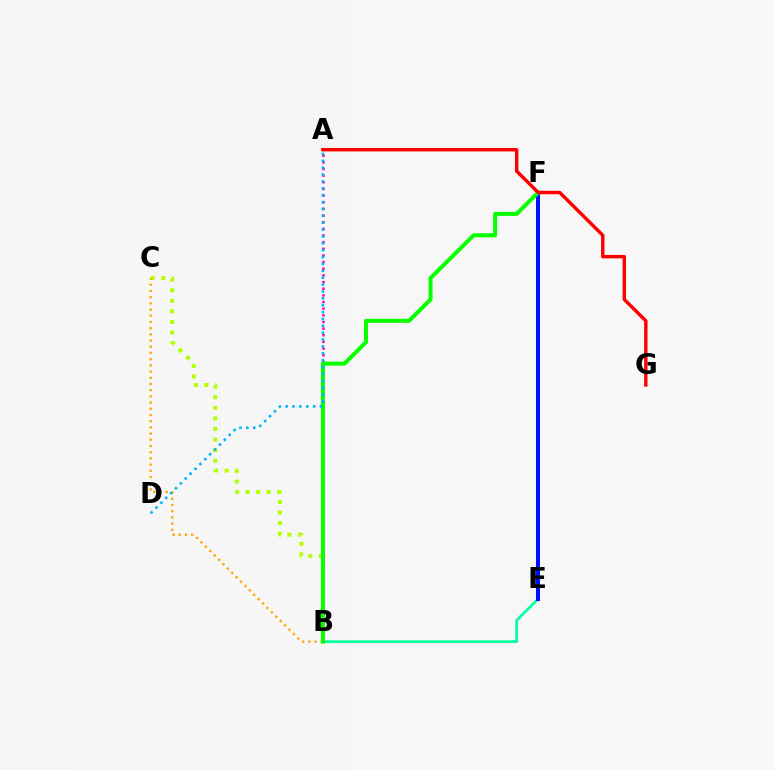{('B', 'C'): [{'color': '#b3ff00', 'line_style': 'dotted', 'thickness': 2.87}, {'color': '#ffa500', 'line_style': 'dotted', 'thickness': 1.68}], ('E', 'F'): [{'color': '#9b00ff', 'line_style': 'dashed', 'thickness': 1.71}, {'color': '#0010ff', 'line_style': 'solid', 'thickness': 2.89}], ('B', 'E'): [{'color': '#00ff9d', 'line_style': 'solid', 'thickness': 1.95}], ('A', 'B'): [{'color': '#ff00bd', 'line_style': 'dotted', 'thickness': 1.81}], ('B', 'F'): [{'color': '#08ff00', 'line_style': 'solid', 'thickness': 2.89}], ('A', 'D'): [{'color': '#00b5ff', 'line_style': 'dotted', 'thickness': 1.87}], ('A', 'G'): [{'color': '#ff0000', 'line_style': 'solid', 'thickness': 2.47}]}